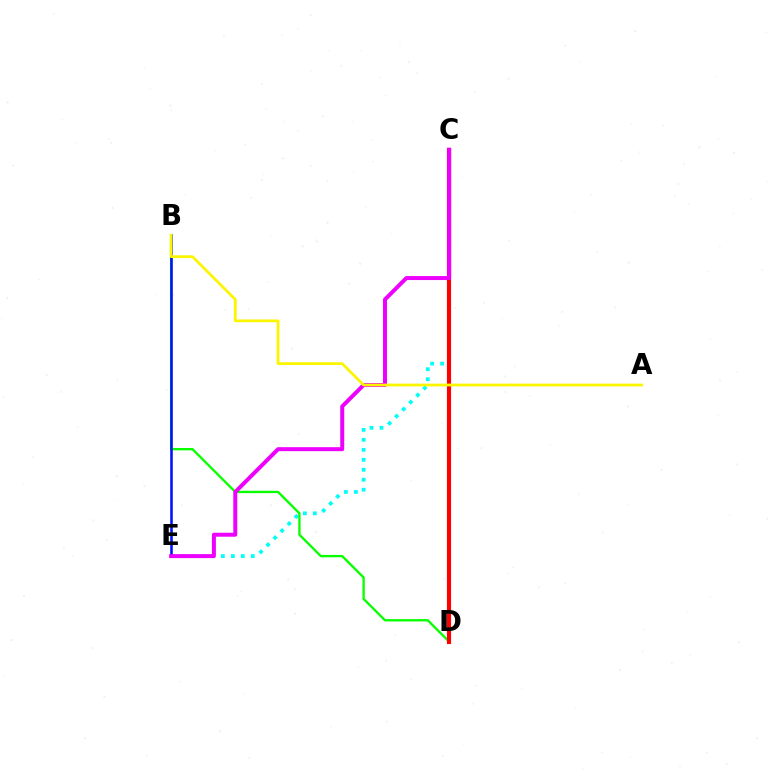{('C', 'E'): [{'color': '#00fff6', 'line_style': 'dotted', 'thickness': 2.71}, {'color': '#ee00ff', 'line_style': 'solid', 'thickness': 2.86}], ('B', 'D'): [{'color': '#08ff00', 'line_style': 'solid', 'thickness': 1.69}], ('C', 'D'): [{'color': '#ff0000', 'line_style': 'solid', 'thickness': 2.97}], ('B', 'E'): [{'color': '#0010ff', 'line_style': 'solid', 'thickness': 1.85}], ('A', 'B'): [{'color': '#fcf500', 'line_style': 'solid', 'thickness': 1.99}]}